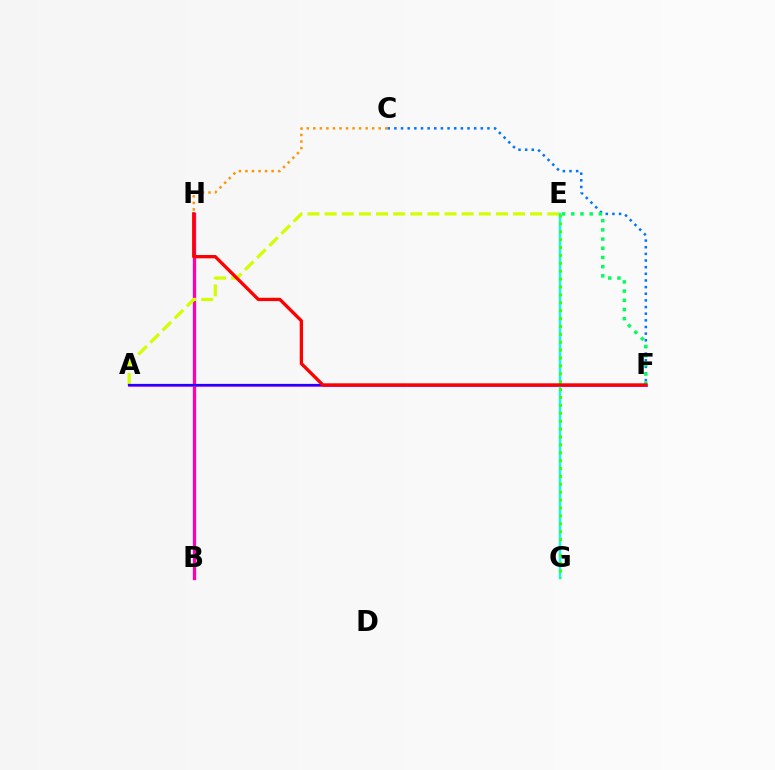{('B', 'H'): [{'color': '#ff00ac', 'line_style': 'solid', 'thickness': 2.37}], ('C', 'F'): [{'color': '#0074ff', 'line_style': 'dotted', 'thickness': 1.81}], ('A', 'F'): [{'color': '#b900ff', 'line_style': 'solid', 'thickness': 1.84}, {'color': '#2500ff', 'line_style': 'solid', 'thickness': 1.59}], ('A', 'E'): [{'color': '#d1ff00', 'line_style': 'dashed', 'thickness': 2.33}], ('E', 'G'): [{'color': '#00fff6', 'line_style': 'solid', 'thickness': 1.74}, {'color': '#3dff00', 'line_style': 'dotted', 'thickness': 2.14}], ('C', 'H'): [{'color': '#ff9400', 'line_style': 'dotted', 'thickness': 1.78}], ('E', 'F'): [{'color': '#00ff5c', 'line_style': 'dotted', 'thickness': 2.5}], ('F', 'H'): [{'color': '#ff0000', 'line_style': 'solid', 'thickness': 2.39}]}